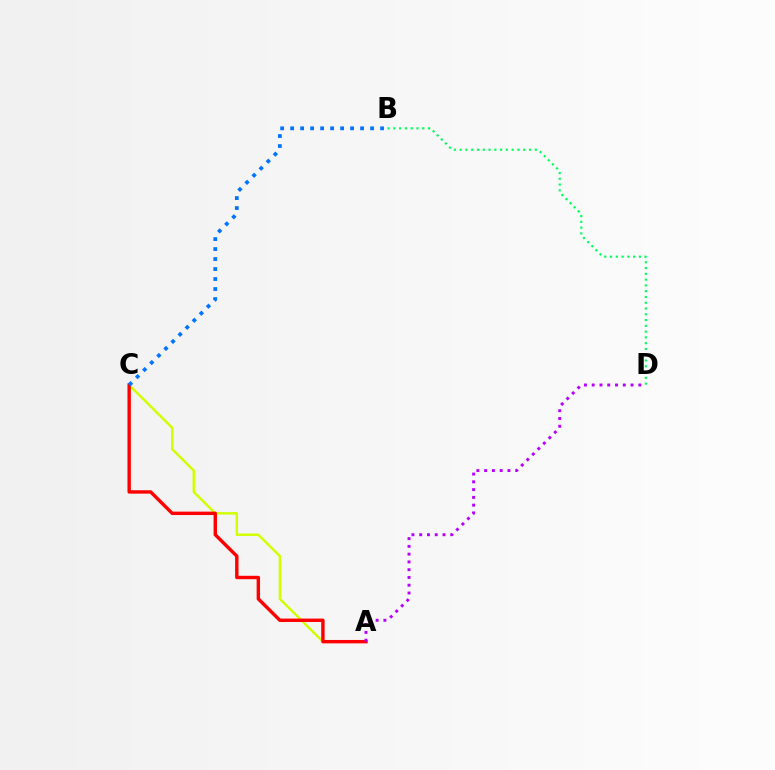{('A', 'C'): [{'color': '#d1ff00', 'line_style': 'solid', 'thickness': 1.76}, {'color': '#ff0000', 'line_style': 'solid', 'thickness': 2.45}], ('B', 'D'): [{'color': '#00ff5c', 'line_style': 'dotted', 'thickness': 1.57}], ('B', 'C'): [{'color': '#0074ff', 'line_style': 'dotted', 'thickness': 2.72}], ('A', 'D'): [{'color': '#b900ff', 'line_style': 'dotted', 'thickness': 2.11}]}